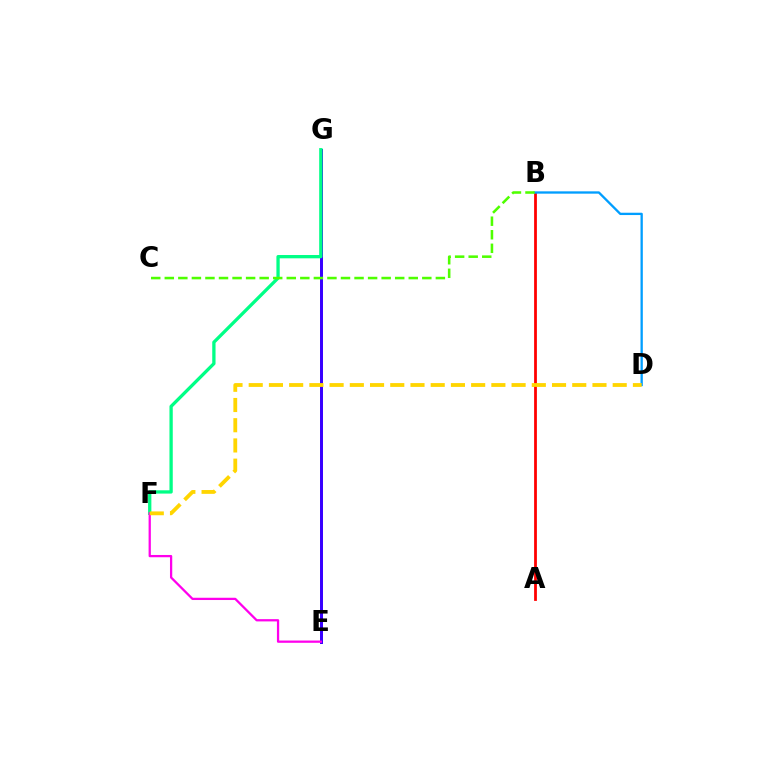{('E', 'G'): [{'color': '#3700ff', 'line_style': 'solid', 'thickness': 2.14}], ('F', 'G'): [{'color': '#00ff86', 'line_style': 'solid', 'thickness': 2.37}], ('A', 'B'): [{'color': '#ff0000', 'line_style': 'solid', 'thickness': 2.0}], ('B', 'D'): [{'color': '#009eff', 'line_style': 'solid', 'thickness': 1.67}], ('E', 'F'): [{'color': '#ff00ed', 'line_style': 'solid', 'thickness': 1.63}], ('B', 'C'): [{'color': '#4fff00', 'line_style': 'dashed', 'thickness': 1.84}], ('D', 'F'): [{'color': '#ffd500', 'line_style': 'dashed', 'thickness': 2.75}]}